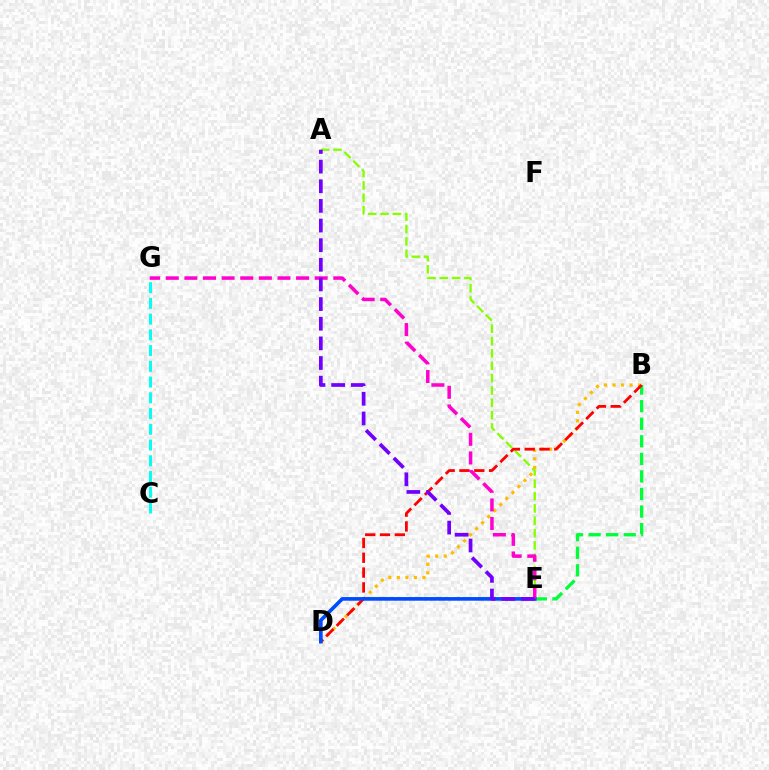{('A', 'E'): [{'color': '#84ff00', 'line_style': 'dashed', 'thickness': 1.68}, {'color': '#7200ff', 'line_style': 'dashed', 'thickness': 2.67}], ('B', 'E'): [{'color': '#00ff39', 'line_style': 'dashed', 'thickness': 2.39}], ('B', 'D'): [{'color': '#ffbd00', 'line_style': 'dotted', 'thickness': 2.32}, {'color': '#ff0000', 'line_style': 'dashed', 'thickness': 2.01}], ('C', 'G'): [{'color': '#00fff6', 'line_style': 'dashed', 'thickness': 2.14}], ('D', 'E'): [{'color': '#004bff', 'line_style': 'solid', 'thickness': 2.62}], ('E', 'G'): [{'color': '#ff00cf', 'line_style': 'dashed', 'thickness': 2.53}]}